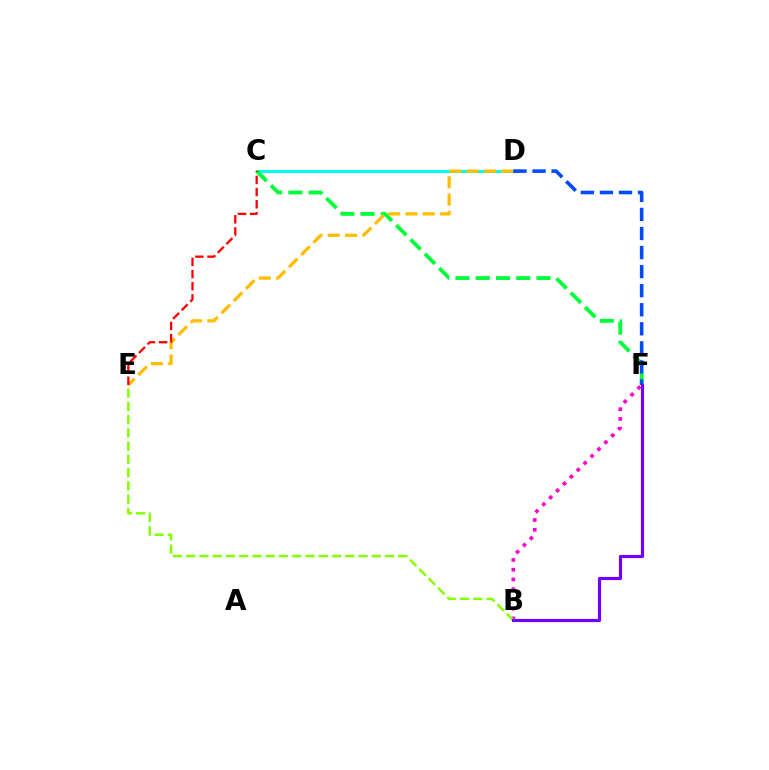{('C', 'D'): [{'color': '#00fff6', 'line_style': 'solid', 'thickness': 2.16}], ('C', 'F'): [{'color': '#00ff39', 'line_style': 'dashed', 'thickness': 2.75}], ('D', 'E'): [{'color': '#ffbd00', 'line_style': 'dashed', 'thickness': 2.35}], ('D', 'F'): [{'color': '#004bff', 'line_style': 'dashed', 'thickness': 2.59}], ('C', 'E'): [{'color': '#ff0000', 'line_style': 'dashed', 'thickness': 1.65}], ('B', 'F'): [{'color': '#ff00cf', 'line_style': 'dotted', 'thickness': 2.65}, {'color': '#7200ff', 'line_style': 'solid', 'thickness': 2.28}], ('B', 'E'): [{'color': '#84ff00', 'line_style': 'dashed', 'thickness': 1.8}]}